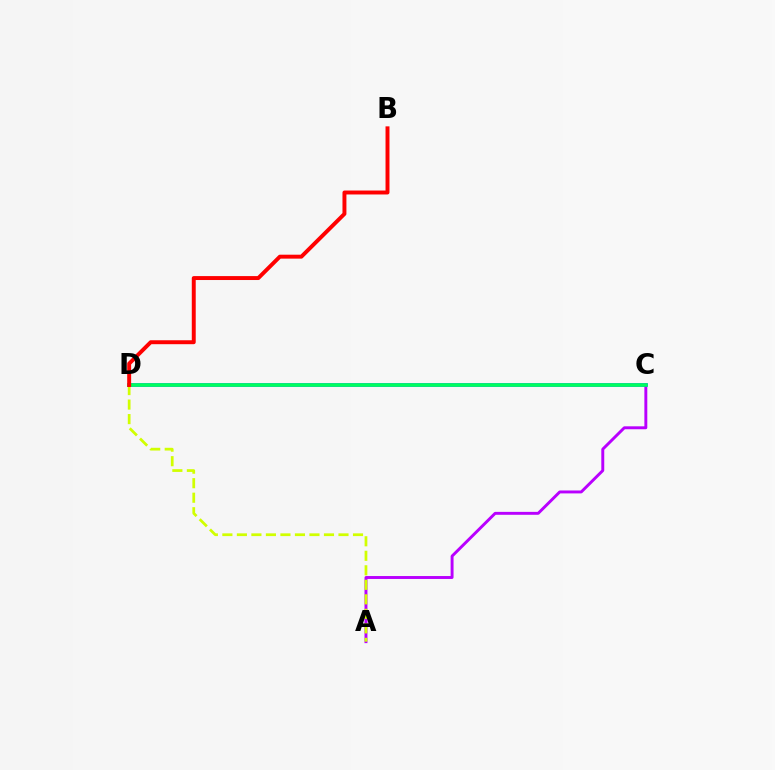{('A', 'C'): [{'color': '#b900ff', 'line_style': 'solid', 'thickness': 2.11}], ('C', 'D'): [{'color': '#0074ff', 'line_style': 'solid', 'thickness': 2.56}, {'color': '#00ff5c', 'line_style': 'solid', 'thickness': 2.53}], ('A', 'D'): [{'color': '#d1ff00', 'line_style': 'dashed', 'thickness': 1.97}], ('B', 'D'): [{'color': '#ff0000', 'line_style': 'solid', 'thickness': 2.83}]}